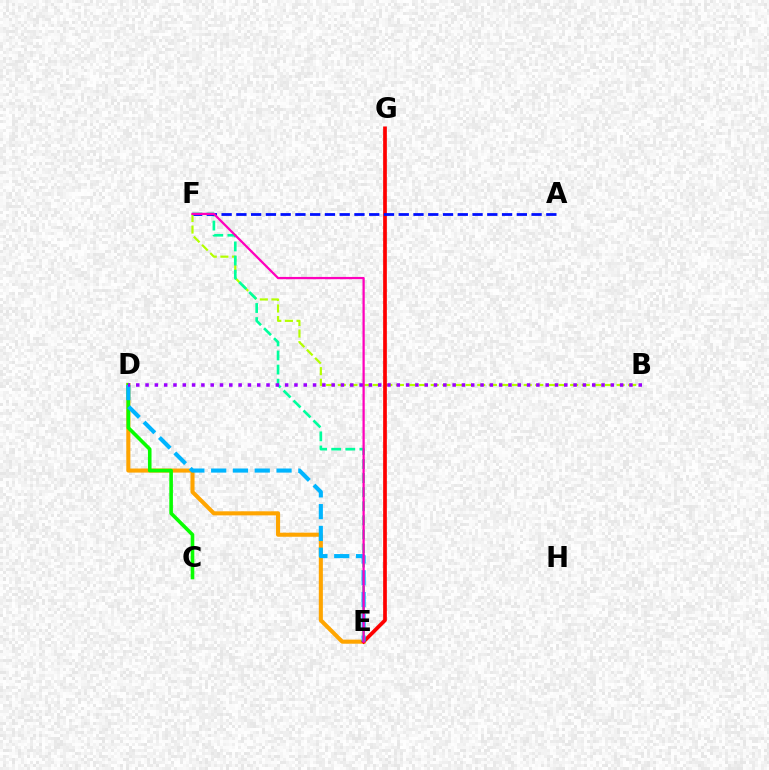{('B', 'F'): [{'color': '#b3ff00', 'line_style': 'dashed', 'thickness': 1.58}], ('D', 'E'): [{'color': '#ffa500', 'line_style': 'solid', 'thickness': 2.93}, {'color': '#00b5ff', 'line_style': 'dashed', 'thickness': 2.96}], ('E', 'F'): [{'color': '#00ff9d', 'line_style': 'dashed', 'thickness': 1.91}, {'color': '#ff00bd', 'line_style': 'solid', 'thickness': 1.62}], ('E', 'G'): [{'color': '#ff0000', 'line_style': 'solid', 'thickness': 2.67}], ('C', 'D'): [{'color': '#08ff00', 'line_style': 'solid', 'thickness': 2.6}], ('A', 'F'): [{'color': '#0010ff', 'line_style': 'dashed', 'thickness': 2.01}], ('B', 'D'): [{'color': '#9b00ff', 'line_style': 'dotted', 'thickness': 2.53}]}